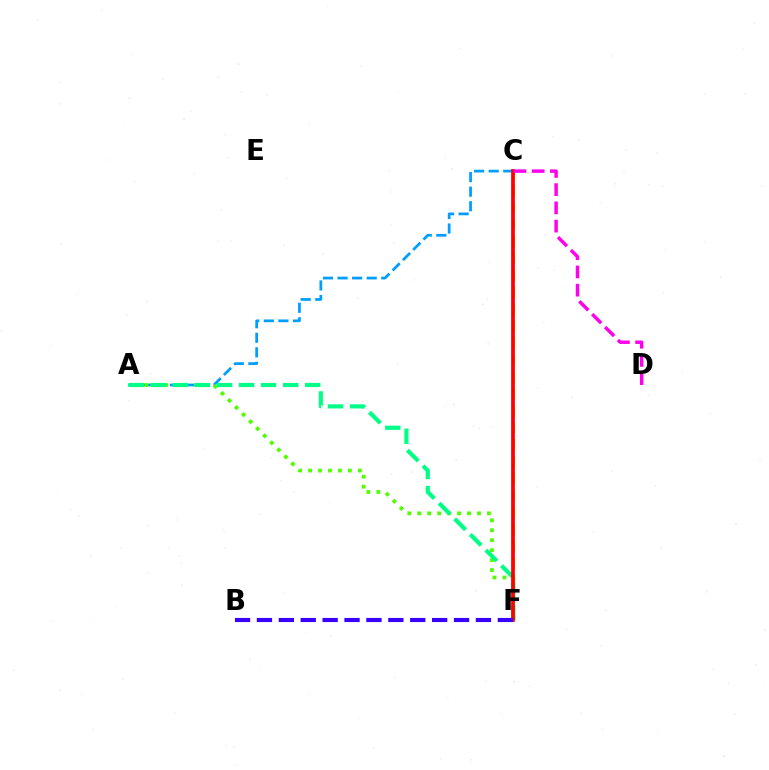{('A', 'C'): [{'color': '#009eff', 'line_style': 'dashed', 'thickness': 1.98}], ('C', 'F'): [{'color': '#ffd500', 'line_style': 'dashed', 'thickness': 2.3}, {'color': '#ff0000', 'line_style': 'solid', 'thickness': 2.68}], ('A', 'F'): [{'color': '#4fff00', 'line_style': 'dotted', 'thickness': 2.71}, {'color': '#00ff86', 'line_style': 'dashed', 'thickness': 3.0}], ('B', 'F'): [{'color': '#3700ff', 'line_style': 'dashed', 'thickness': 2.98}], ('C', 'D'): [{'color': '#ff00ed', 'line_style': 'dashed', 'thickness': 2.48}]}